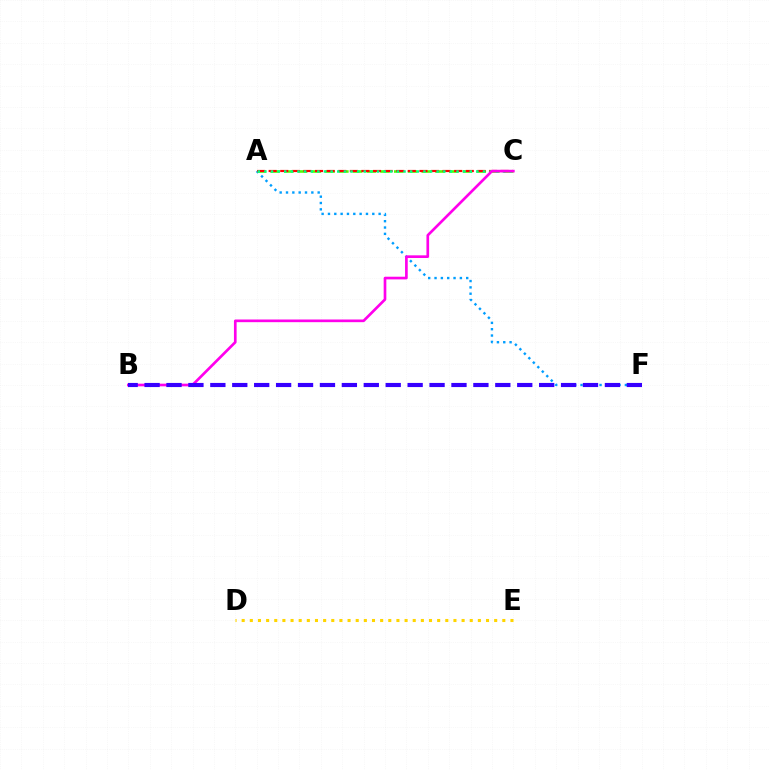{('A', 'F'): [{'color': '#009eff', 'line_style': 'dotted', 'thickness': 1.72}], ('A', 'C'): [{'color': '#4fff00', 'line_style': 'dashed', 'thickness': 1.87}, {'color': '#ff0000', 'line_style': 'dashed', 'thickness': 1.58}, {'color': '#00ff86', 'line_style': 'dotted', 'thickness': 1.8}], ('D', 'E'): [{'color': '#ffd500', 'line_style': 'dotted', 'thickness': 2.21}], ('B', 'C'): [{'color': '#ff00ed', 'line_style': 'solid', 'thickness': 1.93}], ('B', 'F'): [{'color': '#3700ff', 'line_style': 'dashed', 'thickness': 2.98}]}